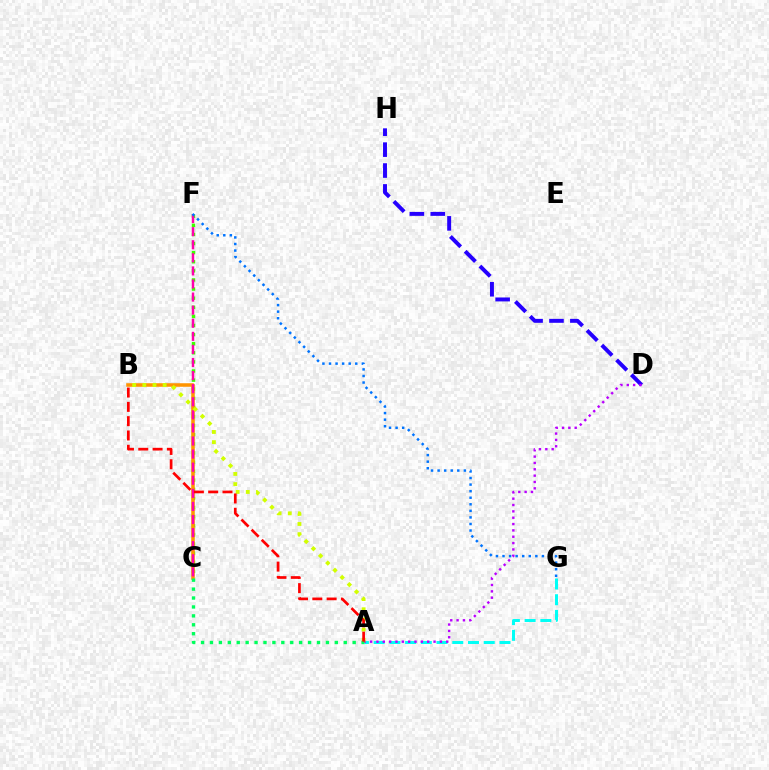{('C', 'F'): [{'color': '#3dff00', 'line_style': 'dotted', 'thickness': 2.47}, {'color': '#ff00ac', 'line_style': 'dashed', 'thickness': 1.78}], ('A', 'G'): [{'color': '#00fff6', 'line_style': 'dashed', 'thickness': 2.14}], ('B', 'C'): [{'color': '#ff9400', 'line_style': 'solid', 'thickness': 2.55}], ('D', 'H'): [{'color': '#2500ff', 'line_style': 'dashed', 'thickness': 2.84}], ('A', 'D'): [{'color': '#b900ff', 'line_style': 'dotted', 'thickness': 1.72}], ('A', 'B'): [{'color': '#d1ff00', 'line_style': 'dotted', 'thickness': 2.76}, {'color': '#ff0000', 'line_style': 'dashed', 'thickness': 1.94}], ('A', 'C'): [{'color': '#00ff5c', 'line_style': 'dotted', 'thickness': 2.42}], ('F', 'G'): [{'color': '#0074ff', 'line_style': 'dotted', 'thickness': 1.78}]}